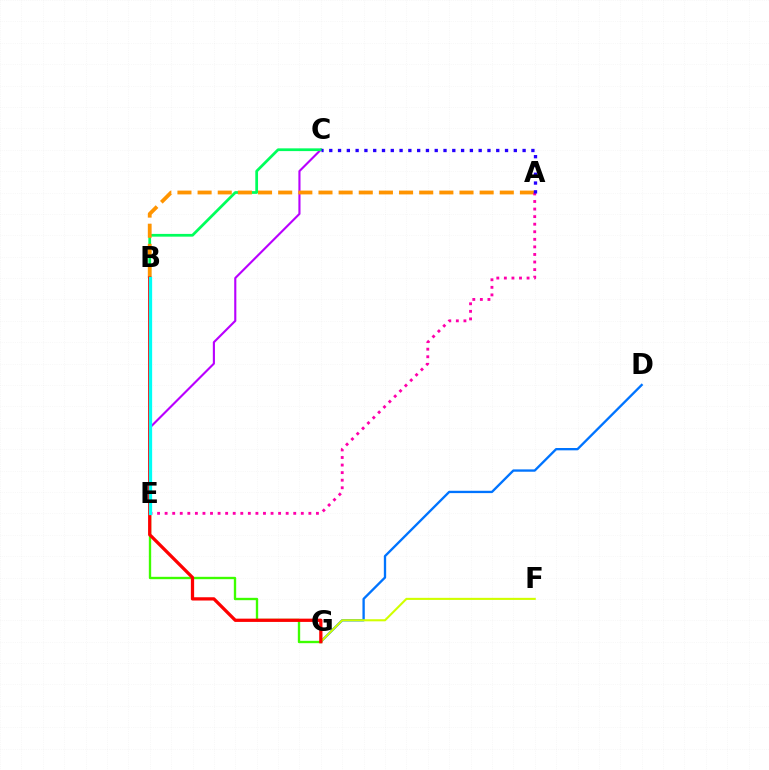{('D', 'G'): [{'color': '#0074ff', 'line_style': 'solid', 'thickness': 1.68}], ('F', 'G'): [{'color': '#d1ff00', 'line_style': 'solid', 'thickness': 1.51}], ('E', 'G'): [{'color': '#3dff00', 'line_style': 'solid', 'thickness': 1.7}], ('C', 'E'): [{'color': '#b900ff', 'line_style': 'solid', 'thickness': 1.53}], ('B', 'C'): [{'color': '#00ff5c', 'line_style': 'solid', 'thickness': 1.98}], ('A', 'B'): [{'color': '#ff9400', 'line_style': 'dashed', 'thickness': 2.74}], ('A', 'E'): [{'color': '#ff00ac', 'line_style': 'dotted', 'thickness': 2.06}], ('A', 'C'): [{'color': '#2500ff', 'line_style': 'dotted', 'thickness': 2.39}], ('B', 'G'): [{'color': '#ff0000', 'line_style': 'solid', 'thickness': 2.35}], ('B', 'E'): [{'color': '#00fff6', 'line_style': 'solid', 'thickness': 2.36}]}